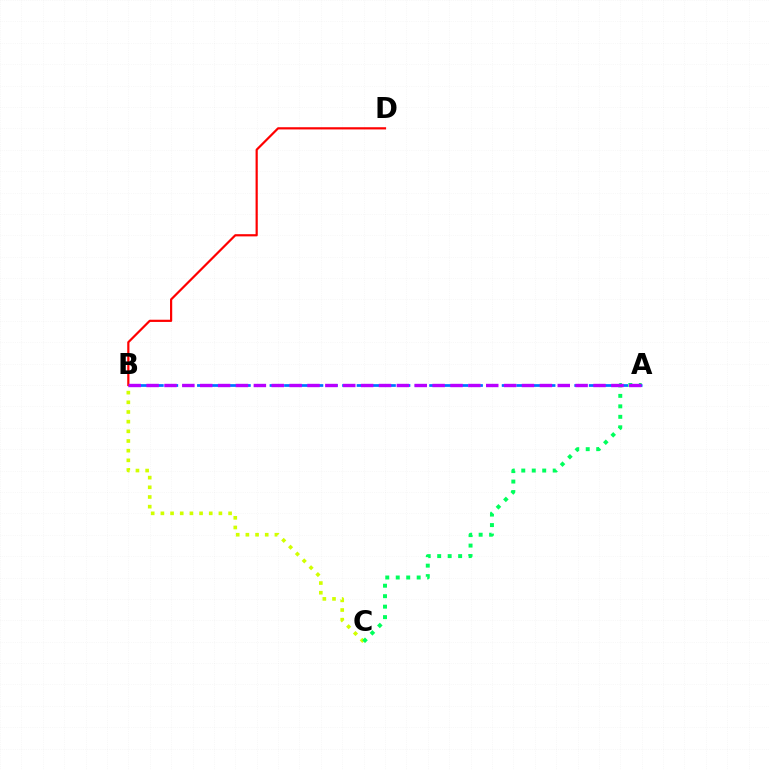{('B', 'C'): [{'color': '#d1ff00', 'line_style': 'dotted', 'thickness': 2.63}], ('A', 'C'): [{'color': '#00ff5c', 'line_style': 'dotted', 'thickness': 2.85}], ('A', 'B'): [{'color': '#0074ff', 'line_style': 'dashed', 'thickness': 1.97}, {'color': '#b900ff', 'line_style': 'dashed', 'thickness': 2.43}], ('B', 'D'): [{'color': '#ff0000', 'line_style': 'solid', 'thickness': 1.59}]}